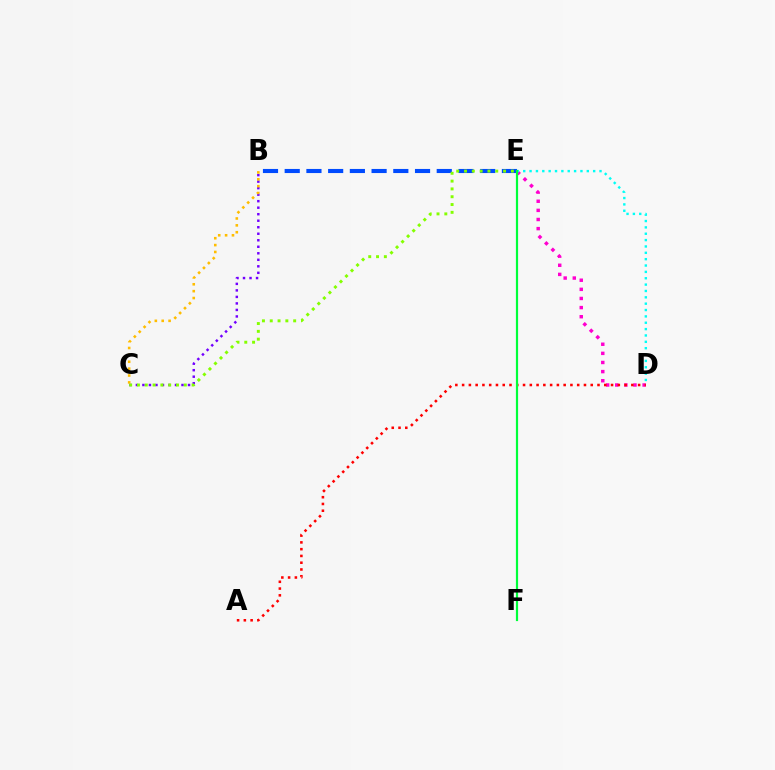{('D', 'E'): [{'color': '#ff00cf', 'line_style': 'dotted', 'thickness': 2.48}, {'color': '#00fff6', 'line_style': 'dotted', 'thickness': 1.73}], ('B', 'C'): [{'color': '#7200ff', 'line_style': 'dotted', 'thickness': 1.77}, {'color': '#ffbd00', 'line_style': 'dotted', 'thickness': 1.87}], ('B', 'E'): [{'color': '#004bff', 'line_style': 'dashed', 'thickness': 2.95}], ('A', 'D'): [{'color': '#ff0000', 'line_style': 'dotted', 'thickness': 1.84}], ('C', 'E'): [{'color': '#84ff00', 'line_style': 'dotted', 'thickness': 2.12}], ('E', 'F'): [{'color': '#00ff39', 'line_style': 'solid', 'thickness': 1.58}]}